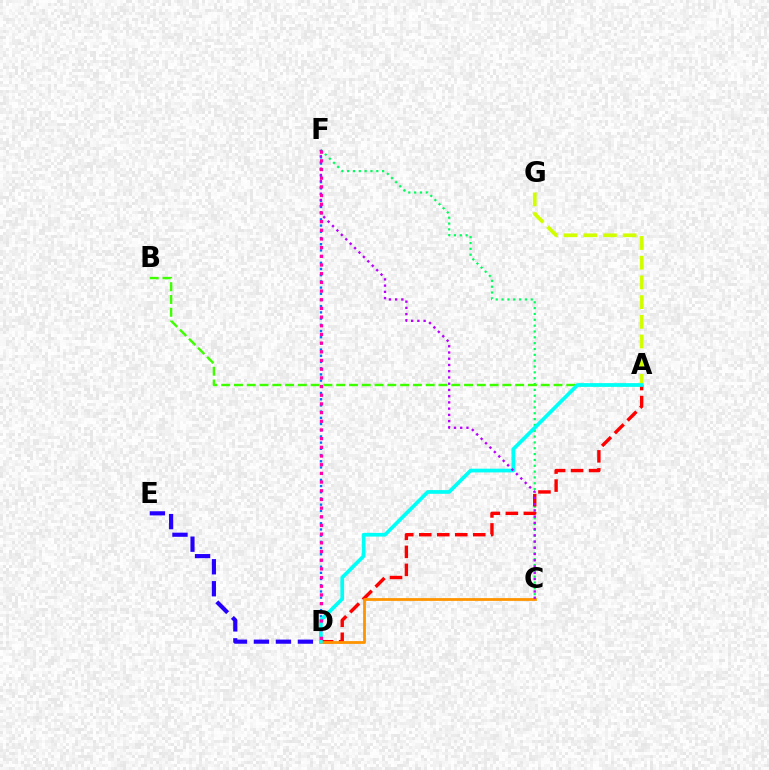{('A', 'G'): [{'color': '#d1ff00', 'line_style': 'dashed', 'thickness': 2.68}], ('D', 'E'): [{'color': '#2500ff', 'line_style': 'dashed', 'thickness': 2.99}], ('C', 'F'): [{'color': '#00ff5c', 'line_style': 'dotted', 'thickness': 1.59}, {'color': '#b900ff', 'line_style': 'dotted', 'thickness': 1.69}], ('A', 'D'): [{'color': '#ff0000', 'line_style': 'dashed', 'thickness': 2.45}, {'color': '#00fff6', 'line_style': 'solid', 'thickness': 2.68}], ('C', 'D'): [{'color': '#ff9400', 'line_style': 'solid', 'thickness': 2.0}], ('A', 'B'): [{'color': '#3dff00', 'line_style': 'dashed', 'thickness': 1.74}], ('D', 'F'): [{'color': '#0074ff', 'line_style': 'dotted', 'thickness': 1.68}, {'color': '#ff00ac', 'line_style': 'dotted', 'thickness': 2.36}]}